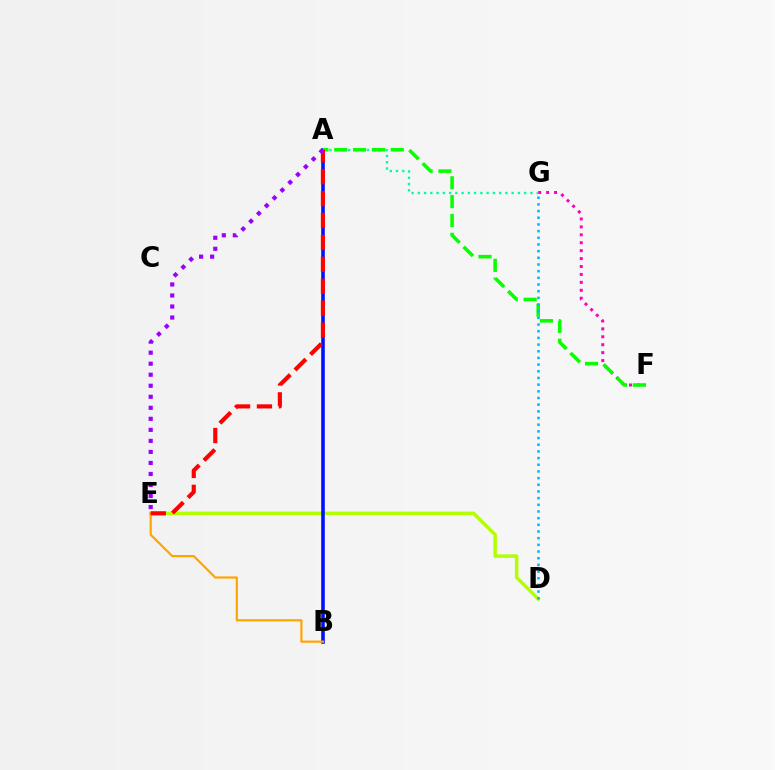{('D', 'E'): [{'color': '#b3ff00', 'line_style': 'solid', 'thickness': 2.5}], ('F', 'G'): [{'color': '#ff00bd', 'line_style': 'dotted', 'thickness': 2.15}], ('A', 'G'): [{'color': '#00ff9d', 'line_style': 'dotted', 'thickness': 1.7}], ('A', 'B'): [{'color': '#0010ff', 'line_style': 'solid', 'thickness': 2.58}], ('B', 'E'): [{'color': '#ffa500', 'line_style': 'solid', 'thickness': 1.58}], ('A', 'F'): [{'color': '#08ff00', 'line_style': 'dashed', 'thickness': 2.56}], ('A', 'E'): [{'color': '#ff0000', 'line_style': 'dashed', 'thickness': 2.98}, {'color': '#9b00ff', 'line_style': 'dotted', 'thickness': 3.0}], ('D', 'G'): [{'color': '#00b5ff', 'line_style': 'dotted', 'thickness': 1.81}]}